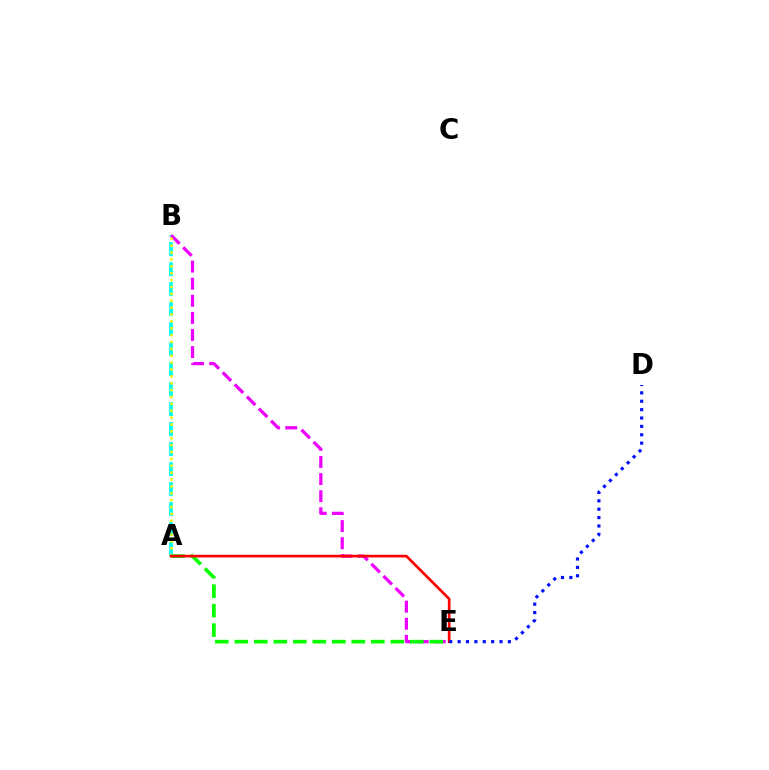{('A', 'B'): [{'color': '#00fff6', 'line_style': 'dashed', 'thickness': 2.72}, {'color': '#fcf500', 'line_style': 'dotted', 'thickness': 1.87}], ('B', 'E'): [{'color': '#ee00ff', 'line_style': 'dashed', 'thickness': 2.32}], ('A', 'E'): [{'color': '#08ff00', 'line_style': 'dashed', 'thickness': 2.65}, {'color': '#ff0000', 'line_style': 'solid', 'thickness': 1.93}], ('D', 'E'): [{'color': '#0010ff', 'line_style': 'dotted', 'thickness': 2.28}]}